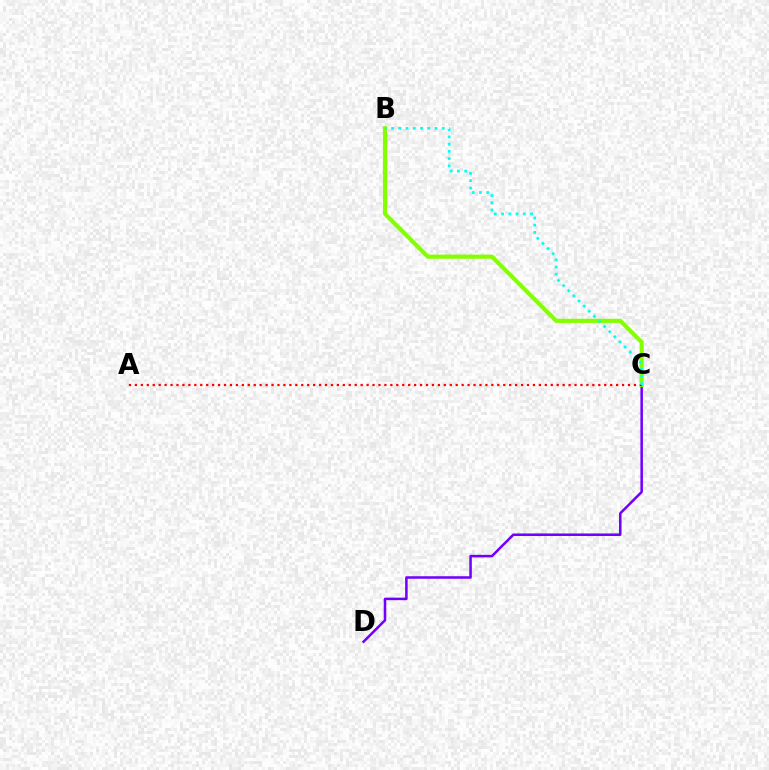{('C', 'D'): [{'color': '#7200ff', 'line_style': 'solid', 'thickness': 1.82}], ('B', 'C'): [{'color': '#84ff00', 'line_style': 'solid', 'thickness': 2.99}, {'color': '#00fff6', 'line_style': 'dotted', 'thickness': 1.97}], ('A', 'C'): [{'color': '#ff0000', 'line_style': 'dotted', 'thickness': 1.61}]}